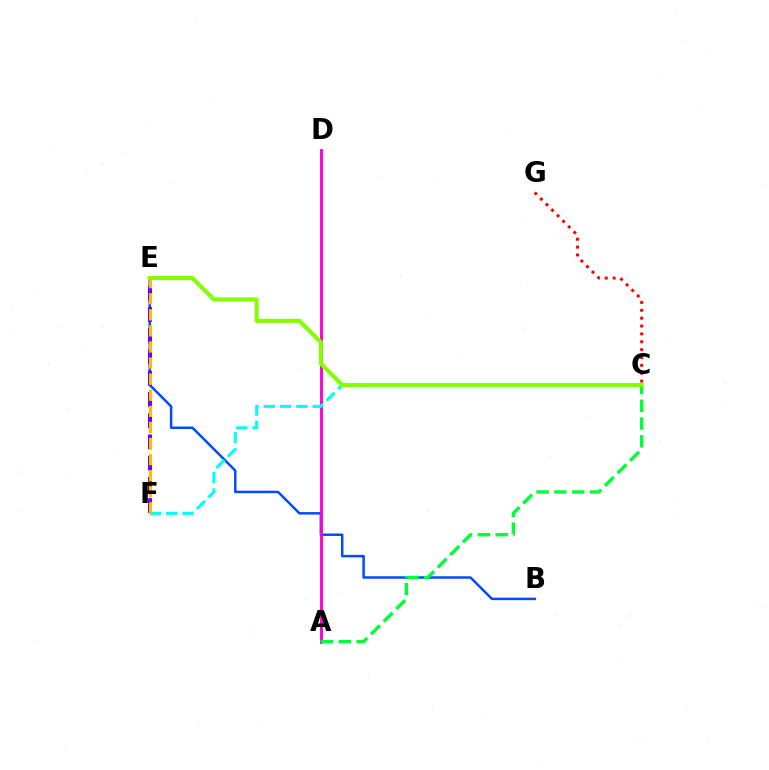{('B', 'E'): [{'color': '#004bff', 'line_style': 'solid', 'thickness': 1.78}], ('A', 'D'): [{'color': '#ff00cf', 'line_style': 'solid', 'thickness': 2.08}], ('A', 'C'): [{'color': '#00ff39', 'line_style': 'dashed', 'thickness': 2.42}], ('E', 'F'): [{'color': '#7200ff', 'line_style': 'dashed', 'thickness': 2.88}, {'color': '#ffbd00', 'line_style': 'dashed', 'thickness': 2.19}], ('C', 'F'): [{'color': '#00fff6', 'line_style': 'dashed', 'thickness': 2.22}], ('C', 'G'): [{'color': '#ff0000', 'line_style': 'dotted', 'thickness': 2.14}], ('C', 'E'): [{'color': '#84ff00', 'line_style': 'solid', 'thickness': 2.95}]}